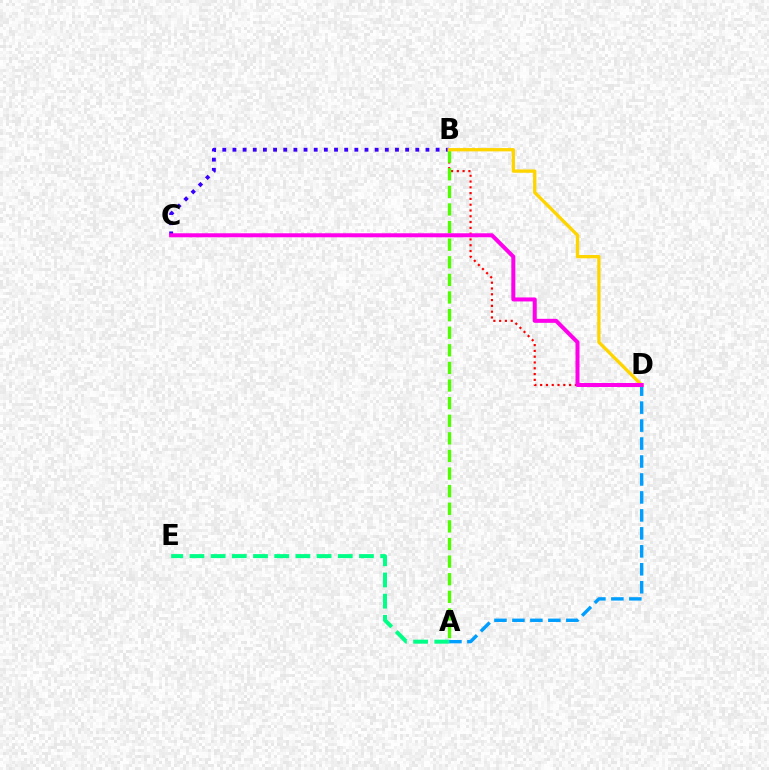{('B', 'C'): [{'color': '#3700ff', 'line_style': 'dotted', 'thickness': 2.76}], ('B', 'D'): [{'color': '#ff0000', 'line_style': 'dotted', 'thickness': 1.57}, {'color': '#ffd500', 'line_style': 'solid', 'thickness': 2.39}], ('A', 'E'): [{'color': '#00ff86', 'line_style': 'dashed', 'thickness': 2.88}], ('A', 'B'): [{'color': '#4fff00', 'line_style': 'dashed', 'thickness': 2.39}], ('A', 'D'): [{'color': '#009eff', 'line_style': 'dashed', 'thickness': 2.44}], ('C', 'D'): [{'color': '#ff00ed', 'line_style': 'solid', 'thickness': 2.88}]}